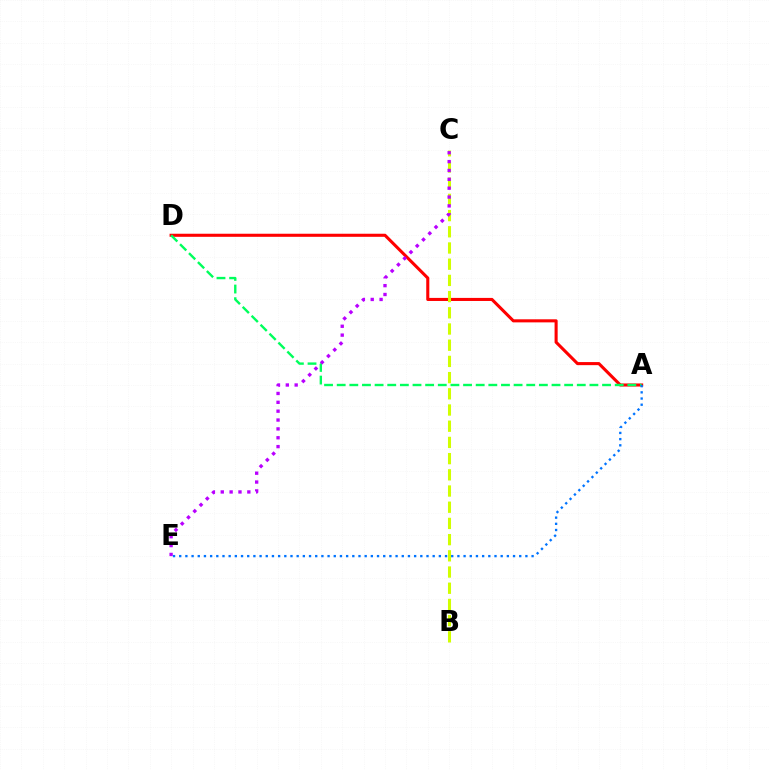{('A', 'D'): [{'color': '#ff0000', 'line_style': 'solid', 'thickness': 2.21}, {'color': '#00ff5c', 'line_style': 'dashed', 'thickness': 1.72}], ('B', 'C'): [{'color': '#d1ff00', 'line_style': 'dashed', 'thickness': 2.2}], ('C', 'E'): [{'color': '#b900ff', 'line_style': 'dotted', 'thickness': 2.41}], ('A', 'E'): [{'color': '#0074ff', 'line_style': 'dotted', 'thickness': 1.68}]}